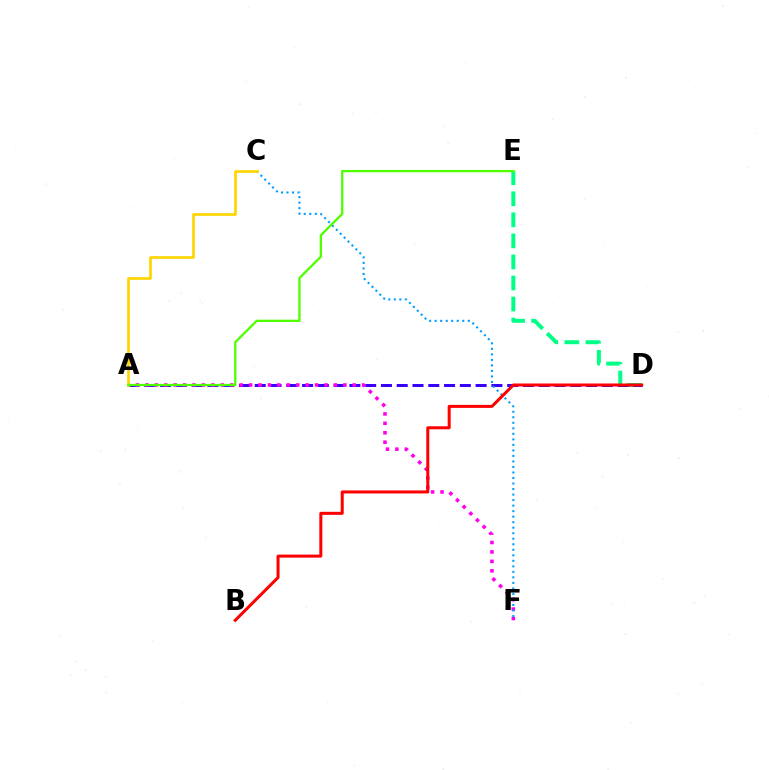{('D', 'E'): [{'color': '#00ff86', 'line_style': 'dashed', 'thickness': 2.86}], ('A', 'D'): [{'color': '#3700ff', 'line_style': 'dashed', 'thickness': 2.14}], ('A', 'F'): [{'color': '#ff00ed', 'line_style': 'dotted', 'thickness': 2.56}], ('C', 'F'): [{'color': '#009eff', 'line_style': 'dotted', 'thickness': 1.5}], ('A', 'C'): [{'color': '#ffd500', 'line_style': 'solid', 'thickness': 1.92}], ('B', 'D'): [{'color': '#ff0000', 'line_style': 'solid', 'thickness': 2.17}], ('A', 'E'): [{'color': '#4fff00', 'line_style': 'solid', 'thickness': 1.66}]}